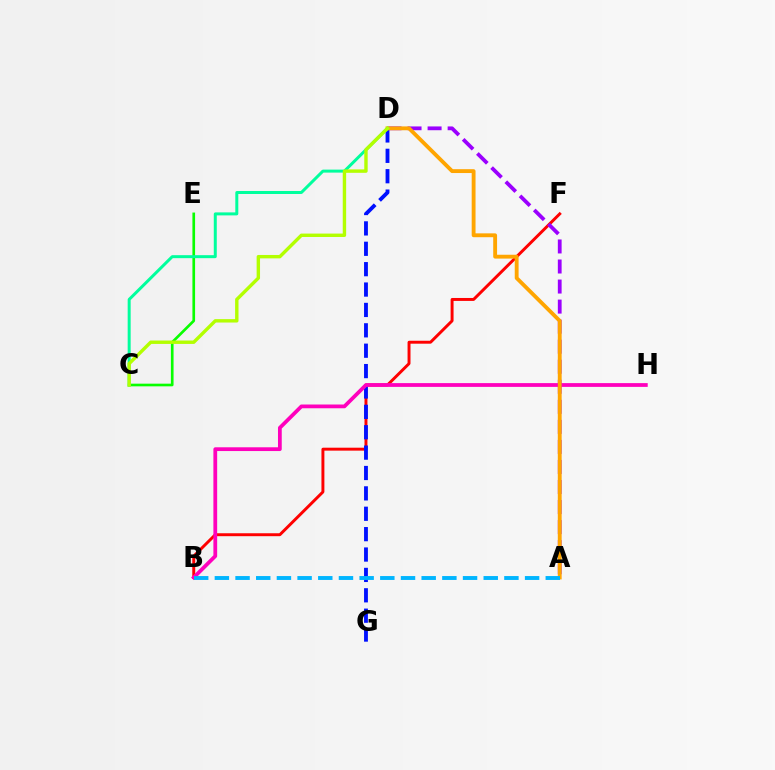{('B', 'F'): [{'color': '#ff0000', 'line_style': 'solid', 'thickness': 2.12}], ('D', 'G'): [{'color': '#0010ff', 'line_style': 'dashed', 'thickness': 2.77}], ('B', 'H'): [{'color': '#ff00bd', 'line_style': 'solid', 'thickness': 2.71}], ('A', 'D'): [{'color': '#9b00ff', 'line_style': 'dashed', 'thickness': 2.72}, {'color': '#ffa500', 'line_style': 'solid', 'thickness': 2.77}], ('C', 'E'): [{'color': '#08ff00', 'line_style': 'solid', 'thickness': 1.92}], ('C', 'D'): [{'color': '#00ff9d', 'line_style': 'solid', 'thickness': 2.16}, {'color': '#b3ff00', 'line_style': 'solid', 'thickness': 2.45}], ('A', 'B'): [{'color': '#00b5ff', 'line_style': 'dashed', 'thickness': 2.81}]}